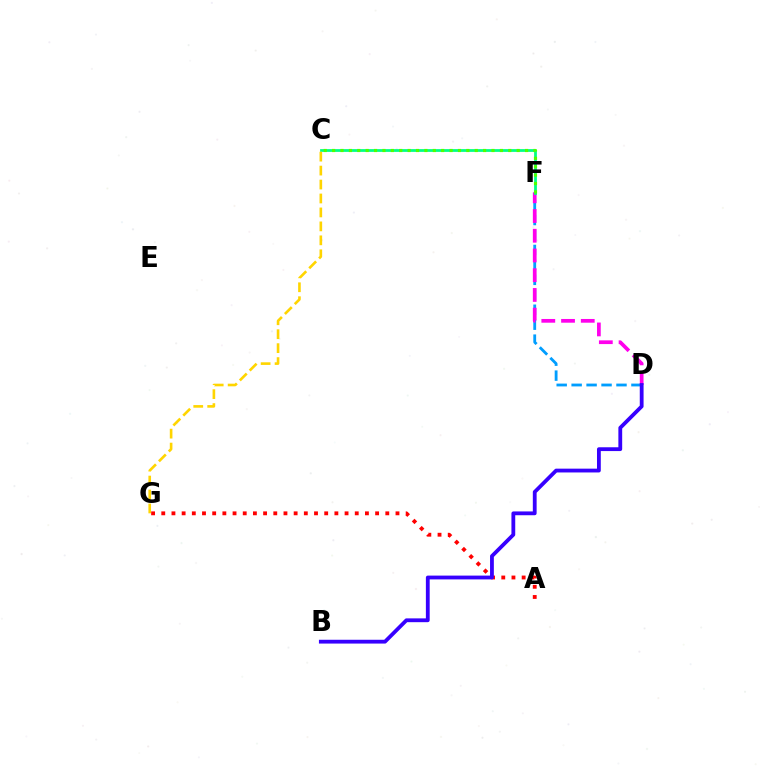{('D', 'F'): [{'color': '#009eff', 'line_style': 'dashed', 'thickness': 2.03}, {'color': '#ff00ed', 'line_style': 'dashed', 'thickness': 2.68}], ('C', 'F'): [{'color': '#00ff86', 'line_style': 'solid', 'thickness': 2.0}, {'color': '#4fff00', 'line_style': 'dotted', 'thickness': 2.28}], ('A', 'G'): [{'color': '#ff0000', 'line_style': 'dotted', 'thickness': 2.77}], ('C', 'G'): [{'color': '#ffd500', 'line_style': 'dashed', 'thickness': 1.89}], ('B', 'D'): [{'color': '#3700ff', 'line_style': 'solid', 'thickness': 2.74}]}